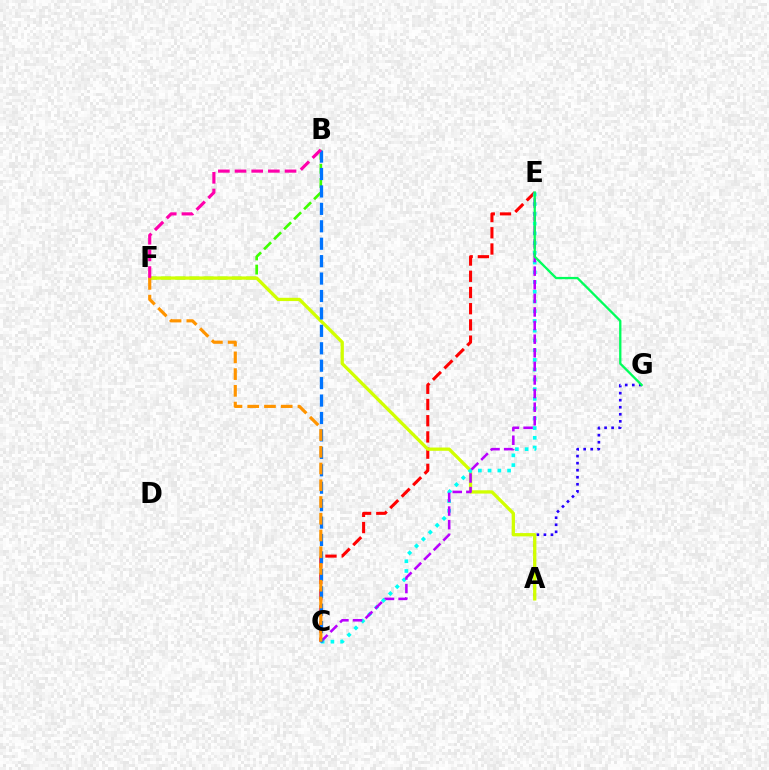{('C', 'E'): [{'color': '#ff0000', 'line_style': 'dashed', 'thickness': 2.2}, {'color': '#00fff6', 'line_style': 'dotted', 'thickness': 2.65}, {'color': '#b900ff', 'line_style': 'dashed', 'thickness': 1.85}], ('A', 'G'): [{'color': '#2500ff', 'line_style': 'dotted', 'thickness': 1.92}], ('B', 'F'): [{'color': '#3dff00', 'line_style': 'dashed', 'thickness': 1.92}, {'color': '#ff00ac', 'line_style': 'dashed', 'thickness': 2.26}], ('A', 'F'): [{'color': '#d1ff00', 'line_style': 'solid', 'thickness': 2.36}], ('E', 'G'): [{'color': '#00ff5c', 'line_style': 'solid', 'thickness': 1.66}], ('B', 'C'): [{'color': '#0074ff', 'line_style': 'dashed', 'thickness': 2.37}], ('C', 'F'): [{'color': '#ff9400', 'line_style': 'dashed', 'thickness': 2.27}]}